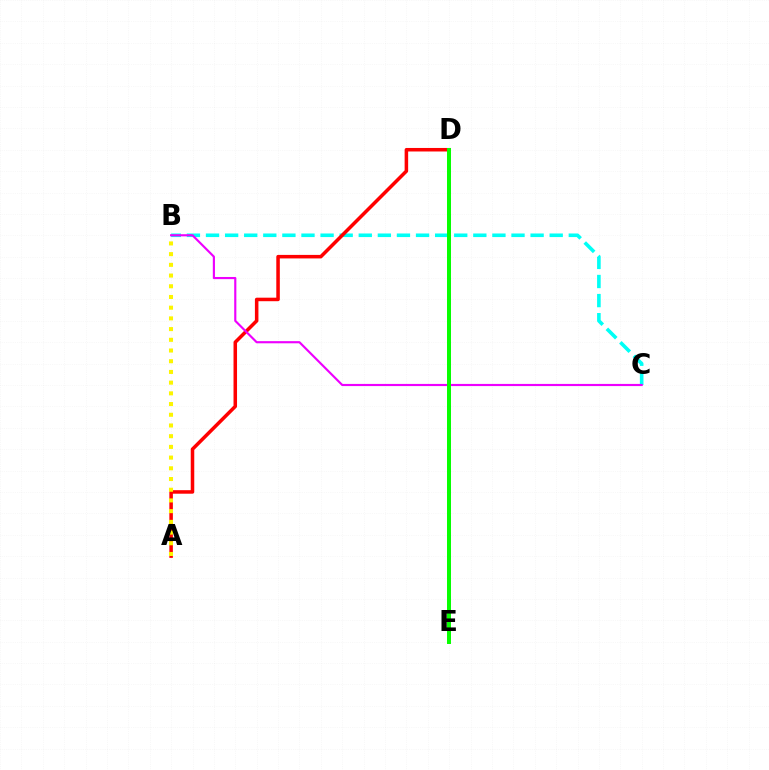{('B', 'C'): [{'color': '#00fff6', 'line_style': 'dashed', 'thickness': 2.59}, {'color': '#ee00ff', 'line_style': 'solid', 'thickness': 1.55}], ('A', 'D'): [{'color': '#ff0000', 'line_style': 'solid', 'thickness': 2.54}], ('A', 'B'): [{'color': '#fcf500', 'line_style': 'dotted', 'thickness': 2.91}], ('D', 'E'): [{'color': '#0010ff', 'line_style': 'dashed', 'thickness': 2.16}, {'color': '#08ff00', 'line_style': 'solid', 'thickness': 2.86}]}